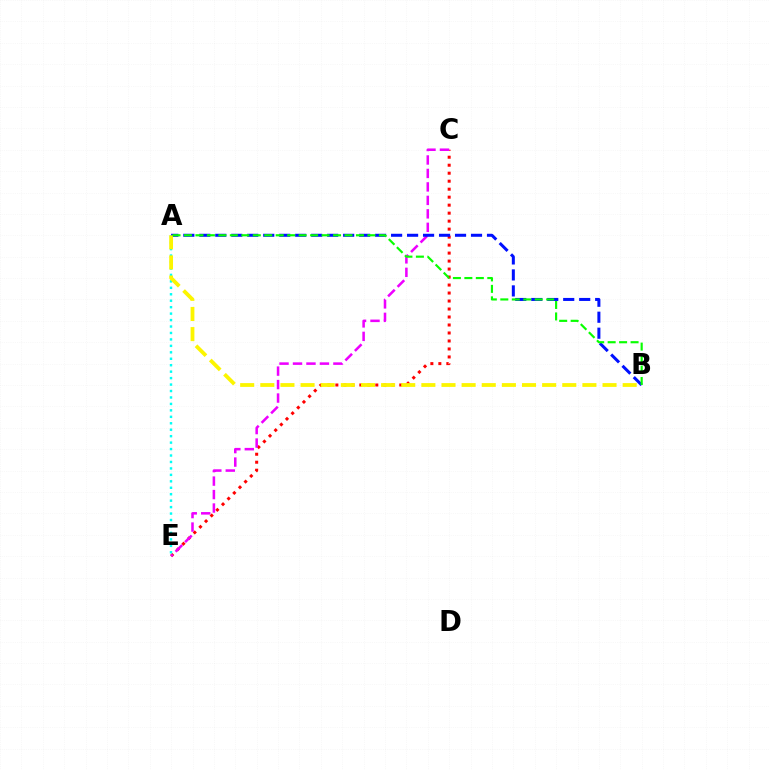{('C', 'E'): [{'color': '#ff0000', 'line_style': 'dotted', 'thickness': 2.17}, {'color': '#ee00ff', 'line_style': 'dashed', 'thickness': 1.83}], ('A', 'E'): [{'color': '#00fff6', 'line_style': 'dotted', 'thickness': 1.75}], ('A', 'B'): [{'color': '#0010ff', 'line_style': 'dashed', 'thickness': 2.17}, {'color': '#fcf500', 'line_style': 'dashed', 'thickness': 2.73}, {'color': '#08ff00', 'line_style': 'dashed', 'thickness': 1.56}]}